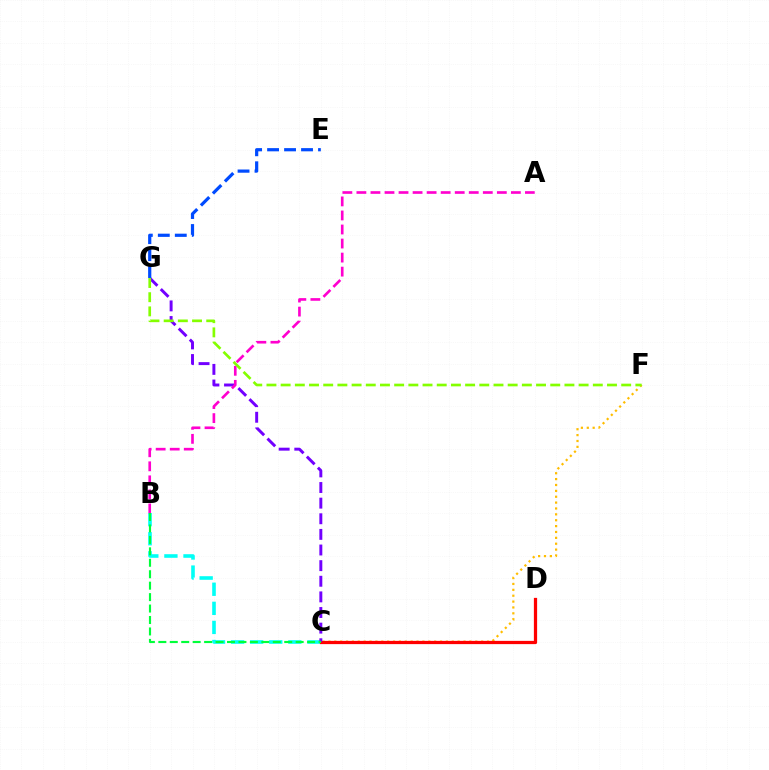{('B', 'C'): [{'color': '#00fff6', 'line_style': 'dashed', 'thickness': 2.59}, {'color': '#00ff39', 'line_style': 'dashed', 'thickness': 1.55}], ('C', 'F'): [{'color': '#ffbd00', 'line_style': 'dotted', 'thickness': 1.6}], ('C', 'D'): [{'color': '#ff0000', 'line_style': 'solid', 'thickness': 2.34}], ('C', 'G'): [{'color': '#7200ff', 'line_style': 'dashed', 'thickness': 2.12}], ('A', 'B'): [{'color': '#ff00cf', 'line_style': 'dashed', 'thickness': 1.91}], ('E', 'G'): [{'color': '#004bff', 'line_style': 'dashed', 'thickness': 2.31}], ('F', 'G'): [{'color': '#84ff00', 'line_style': 'dashed', 'thickness': 1.93}]}